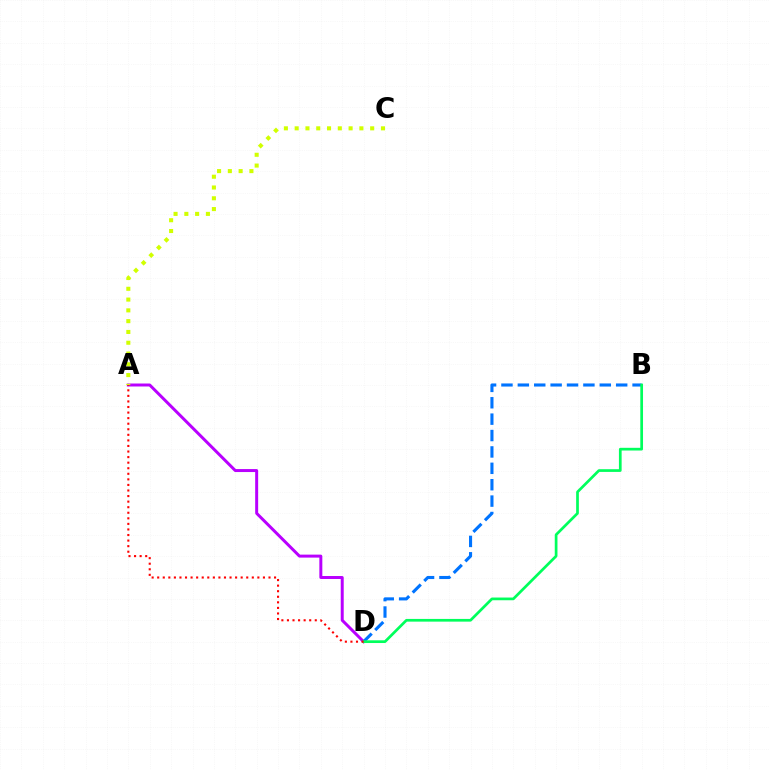{('A', 'D'): [{'color': '#b900ff', 'line_style': 'solid', 'thickness': 2.14}, {'color': '#ff0000', 'line_style': 'dotted', 'thickness': 1.51}], ('B', 'D'): [{'color': '#0074ff', 'line_style': 'dashed', 'thickness': 2.23}, {'color': '#00ff5c', 'line_style': 'solid', 'thickness': 1.95}], ('A', 'C'): [{'color': '#d1ff00', 'line_style': 'dotted', 'thickness': 2.93}]}